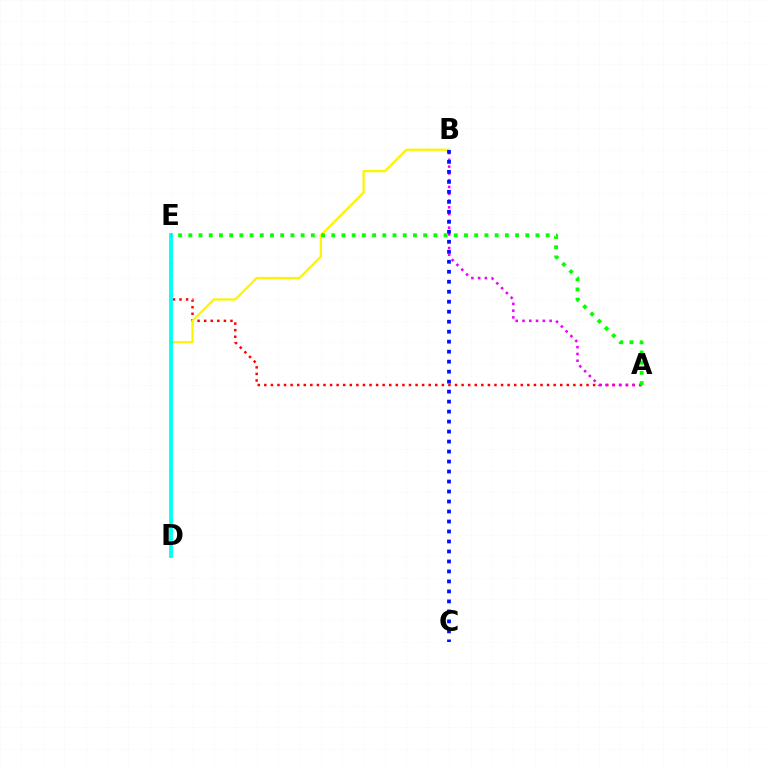{('A', 'E'): [{'color': '#ff0000', 'line_style': 'dotted', 'thickness': 1.79}, {'color': '#08ff00', 'line_style': 'dotted', 'thickness': 2.77}], ('B', 'D'): [{'color': '#fcf500', 'line_style': 'solid', 'thickness': 1.62}], ('D', 'E'): [{'color': '#00fff6', 'line_style': 'solid', 'thickness': 2.73}], ('A', 'B'): [{'color': '#ee00ff', 'line_style': 'dotted', 'thickness': 1.84}], ('B', 'C'): [{'color': '#0010ff', 'line_style': 'dotted', 'thickness': 2.71}]}